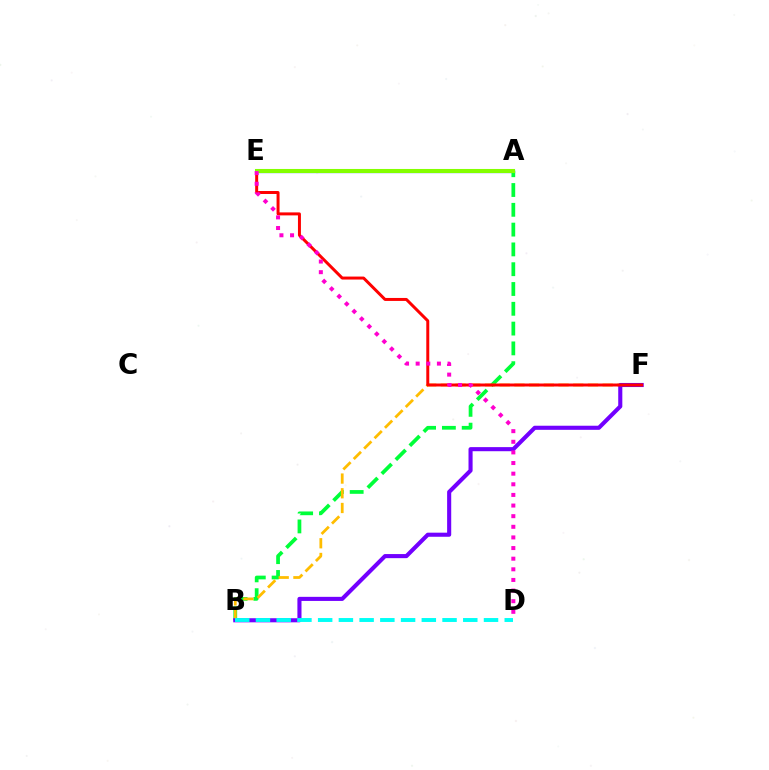{('A', 'E'): [{'color': '#004bff', 'line_style': 'solid', 'thickness': 2.32}, {'color': '#84ff00', 'line_style': 'solid', 'thickness': 2.93}], ('A', 'B'): [{'color': '#00ff39', 'line_style': 'dashed', 'thickness': 2.69}], ('B', 'F'): [{'color': '#ffbd00', 'line_style': 'dashed', 'thickness': 2.0}, {'color': '#7200ff', 'line_style': 'solid', 'thickness': 2.95}], ('B', 'D'): [{'color': '#00fff6', 'line_style': 'dashed', 'thickness': 2.82}], ('E', 'F'): [{'color': '#ff0000', 'line_style': 'solid', 'thickness': 2.15}], ('D', 'E'): [{'color': '#ff00cf', 'line_style': 'dotted', 'thickness': 2.89}]}